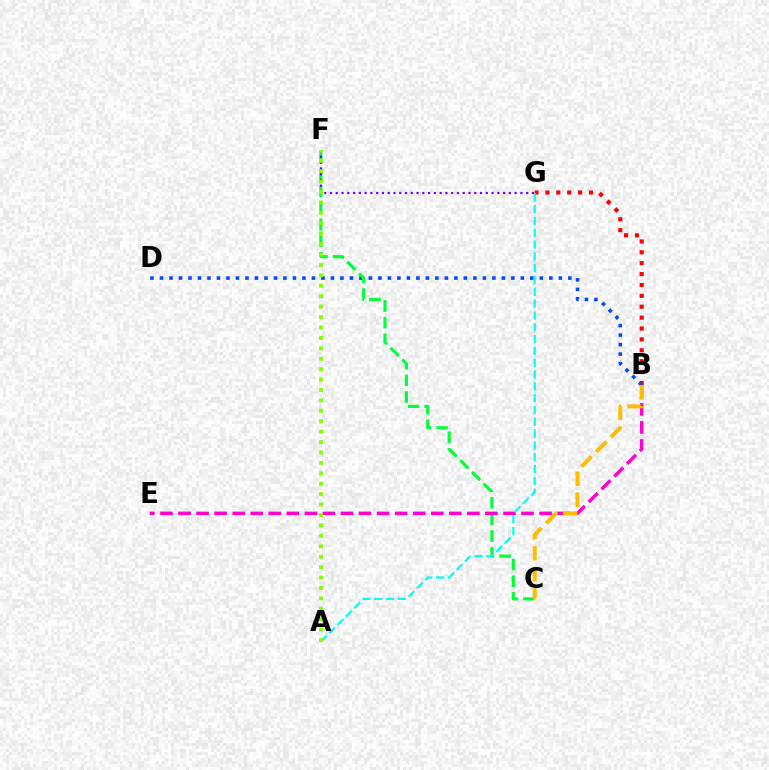{('B', 'G'): [{'color': '#ff0000', 'line_style': 'dotted', 'thickness': 2.96}], ('B', 'D'): [{'color': '#004bff', 'line_style': 'dotted', 'thickness': 2.58}], ('C', 'F'): [{'color': '#00ff39', 'line_style': 'dashed', 'thickness': 2.26}], ('B', 'E'): [{'color': '#ff00cf', 'line_style': 'dashed', 'thickness': 2.45}], ('A', 'G'): [{'color': '#00fff6', 'line_style': 'dashed', 'thickness': 1.61}], ('B', 'C'): [{'color': '#ffbd00', 'line_style': 'dashed', 'thickness': 2.84}], ('F', 'G'): [{'color': '#7200ff', 'line_style': 'dotted', 'thickness': 1.57}], ('A', 'F'): [{'color': '#84ff00', 'line_style': 'dotted', 'thickness': 2.83}]}